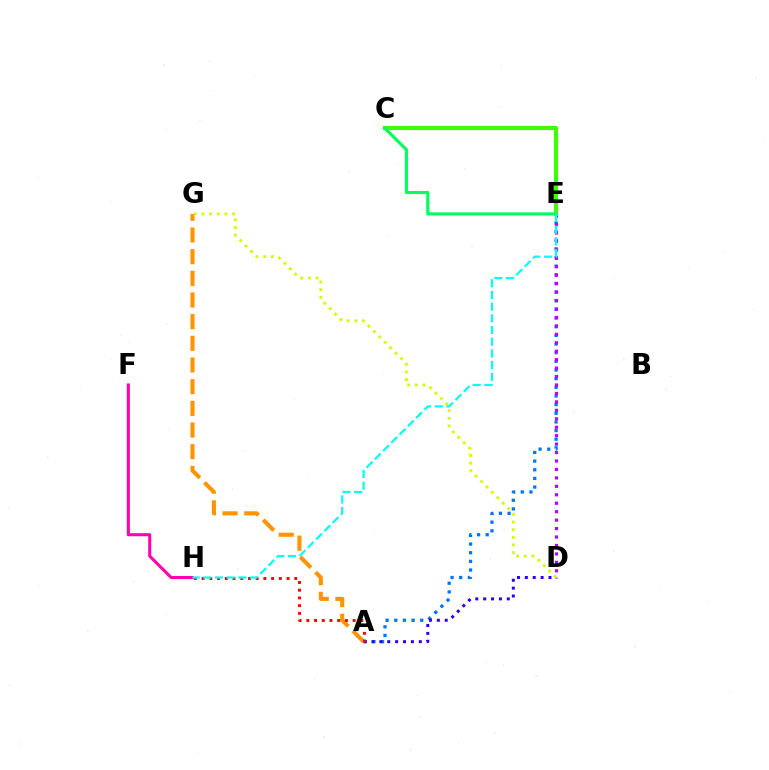{('A', 'E'): [{'color': '#0074ff', 'line_style': 'dotted', 'thickness': 2.35}], ('A', 'G'): [{'color': '#ff9400', 'line_style': 'dashed', 'thickness': 2.94}], ('D', 'E'): [{'color': '#b900ff', 'line_style': 'dotted', 'thickness': 2.29}], ('F', 'H'): [{'color': '#ff00ac', 'line_style': 'solid', 'thickness': 2.2}], ('A', 'D'): [{'color': '#2500ff', 'line_style': 'dotted', 'thickness': 2.14}], ('C', 'E'): [{'color': '#3dff00', 'line_style': 'solid', 'thickness': 2.98}, {'color': '#00ff5c', 'line_style': 'solid', 'thickness': 2.25}], ('A', 'H'): [{'color': '#ff0000', 'line_style': 'dotted', 'thickness': 2.1}], ('D', 'G'): [{'color': '#d1ff00', 'line_style': 'dotted', 'thickness': 2.08}], ('E', 'H'): [{'color': '#00fff6', 'line_style': 'dashed', 'thickness': 1.59}]}